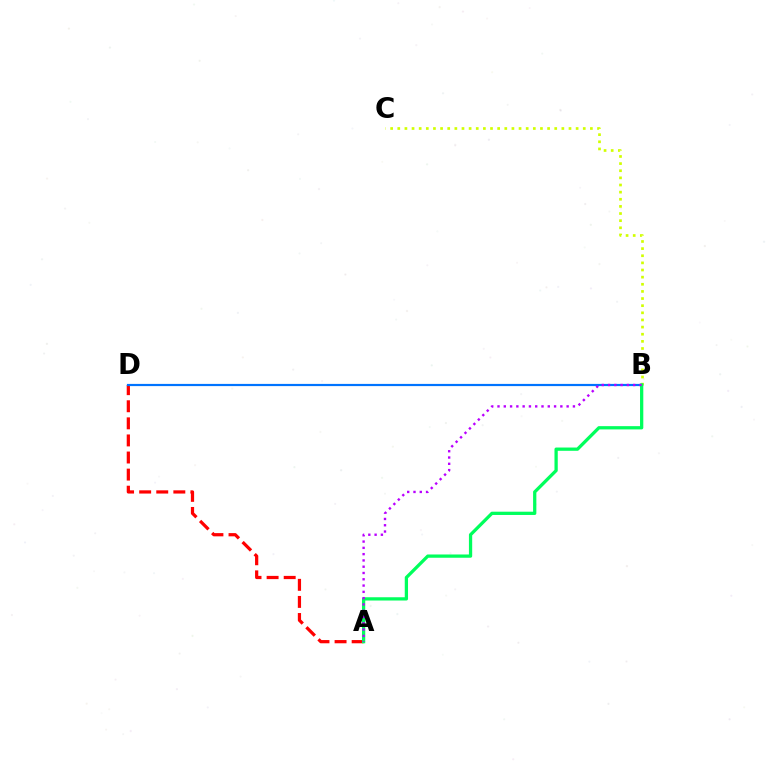{('A', 'D'): [{'color': '#ff0000', 'line_style': 'dashed', 'thickness': 2.32}], ('B', 'C'): [{'color': '#d1ff00', 'line_style': 'dotted', 'thickness': 1.94}], ('B', 'D'): [{'color': '#0074ff', 'line_style': 'solid', 'thickness': 1.58}], ('A', 'B'): [{'color': '#00ff5c', 'line_style': 'solid', 'thickness': 2.35}, {'color': '#b900ff', 'line_style': 'dotted', 'thickness': 1.71}]}